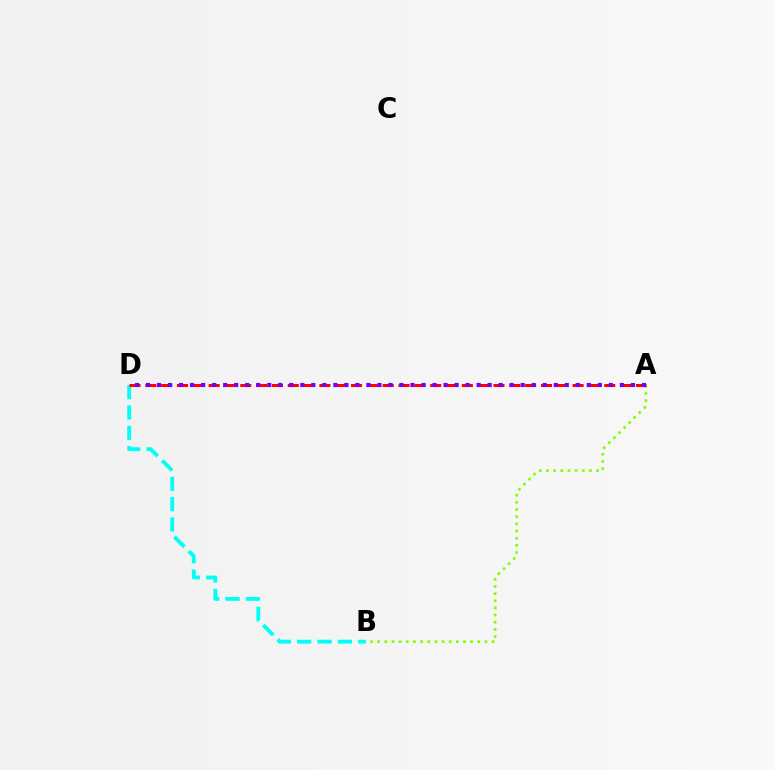{('A', 'B'): [{'color': '#84ff00', 'line_style': 'dotted', 'thickness': 1.94}], ('B', 'D'): [{'color': '#00fff6', 'line_style': 'dashed', 'thickness': 2.77}], ('A', 'D'): [{'color': '#ff0000', 'line_style': 'dashed', 'thickness': 2.15}, {'color': '#7200ff', 'line_style': 'dotted', 'thickness': 2.99}]}